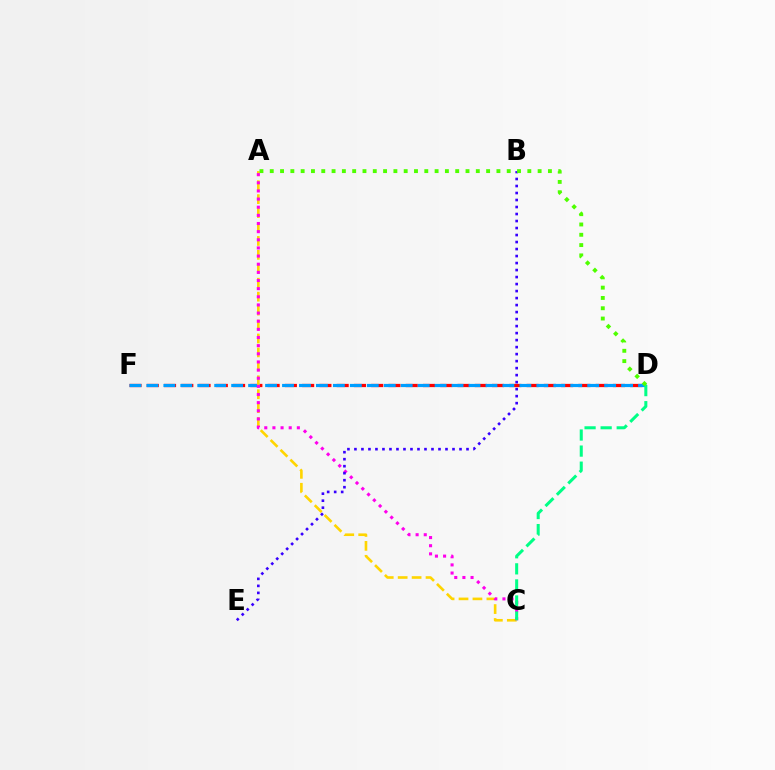{('D', 'F'): [{'color': '#ff0000', 'line_style': 'dashed', 'thickness': 2.35}, {'color': '#009eff', 'line_style': 'dashed', 'thickness': 2.3}], ('A', 'C'): [{'color': '#ffd500', 'line_style': 'dashed', 'thickness': 1.89}, {'color': '#ff00ed', 'line_style': 'dotted', 'thickness': 2.21}], ('C', 'D'): [{'color': '#00ff86', 'line_style': 'dashed', 'thickness': 2.18}], ('B', 'E'): [{'color': '#3700ff', 'line_style': 'dotted', 'thickness': 1.9}], ('A', 'D'): [{'color': '#4fff00', 'line_style': 'dotted', 'thickness': 2.8}]}